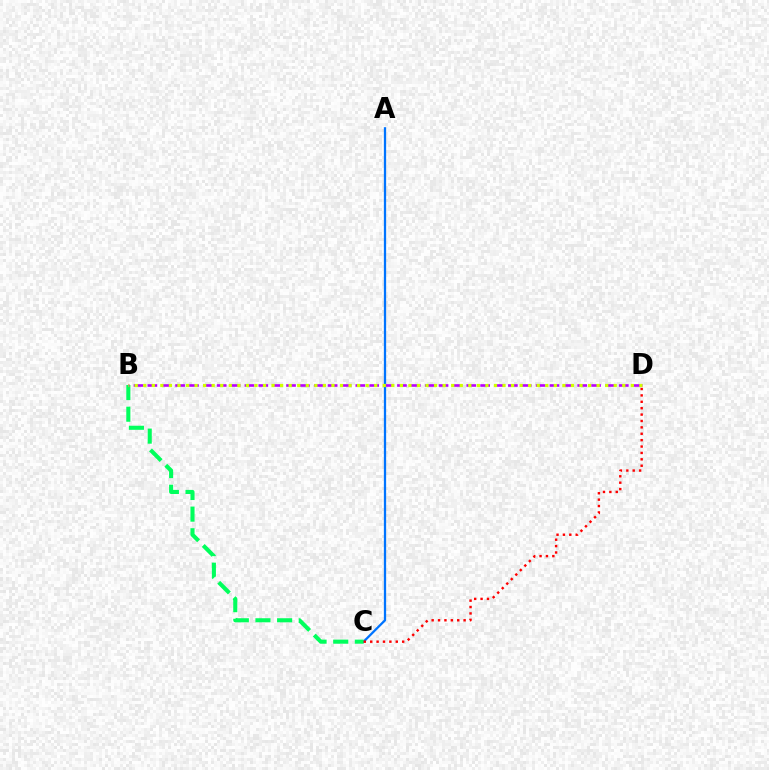{('A', 'C'): [{'color': '#0074ff', 'line_style': 'solid', 'thickness': 1.64}], ('B', 'C'): [{'color': '#00ff5c', 'line_style': 'dashed', 'thickness': 2.94}], ('B', 'D'): [{'color': '#b900ff', 'line_style': 'dashed', 'thickness': 1.88}, {'color': '#d1ff00', 'line_style': 'dotted', 'thickness': 2.32}], ('C', 'D'): [{'color': '#ff0000', 'line_style': 'dotted', 'thickness': 1.74}]}